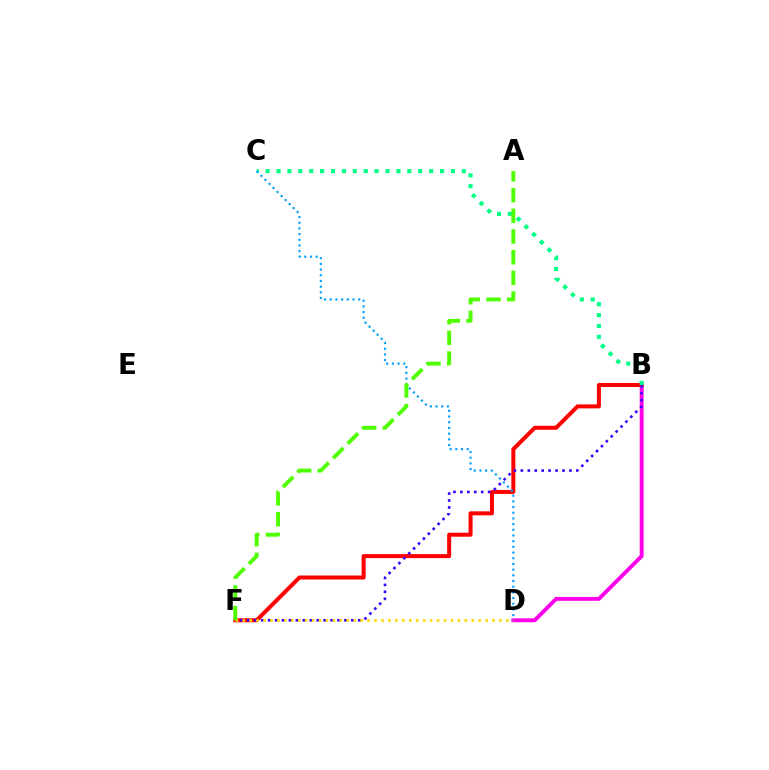{('B', 'D'): [{'color': '#ff00ed', 'line_style': 'solid', 'thickness': 2.81}], ('B', 'F'): [{'color': '#ff0000', 'line_style': 'solid', 'thickness': 2.88}, {'color': '#3700ff', 'line_style': 'dotted', 'thickness': 1.88}], ('B', 'C'): [{'color': '#00ff86', 'line_style': 'dotted', 'thickness': 2.96}], ('C', 'D'): [{'color': '#009eff', 'line_style': 'dotted', 'thickness': 1.55}], ('D', 'F'): [{'color': '#ffd500', 'line_style': 'dotted', 'thickness': 1.89}], ('A', 'F'): [{'color': '#4fff00', 'line_style': 'dashed', 'thickness': 2.81}]}